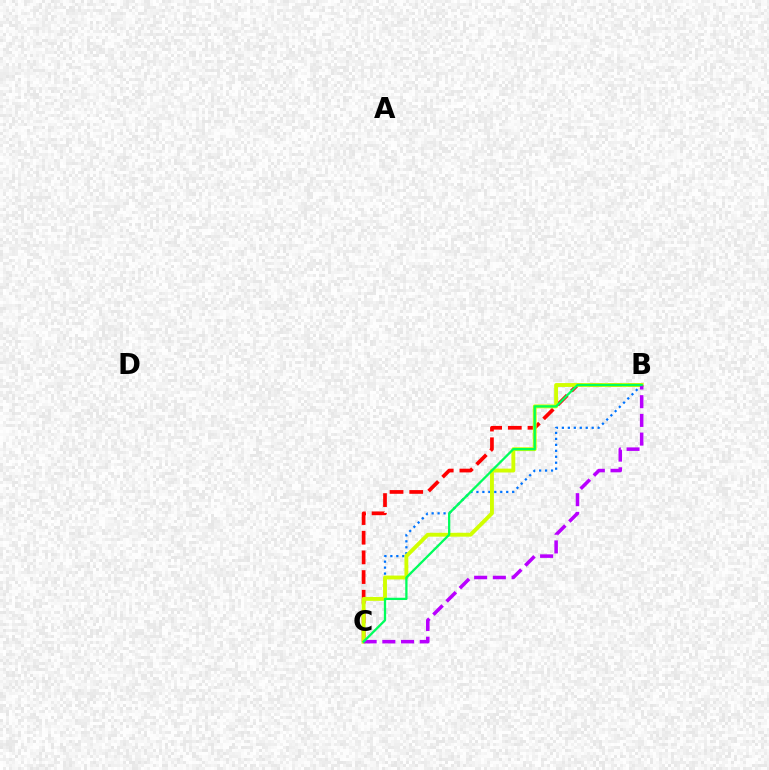{('B', 'C'): [{'color': '#ff0000', 'line_style': 'dashed', 'thickness': 2.67}, {'color': '#0074ff', 'line_style': 'dotted', 'thickness': 1.62}, {'color': '#d1ff00', 'line_style': 'solid', 'thickness': 2.79}, {'color': '#b900ff', 'line_style': 'dashed', 'thickness': 2.54}, {'color': '#00ff5c', 'line_style': 'solid', 'thickness': 1.64}]}